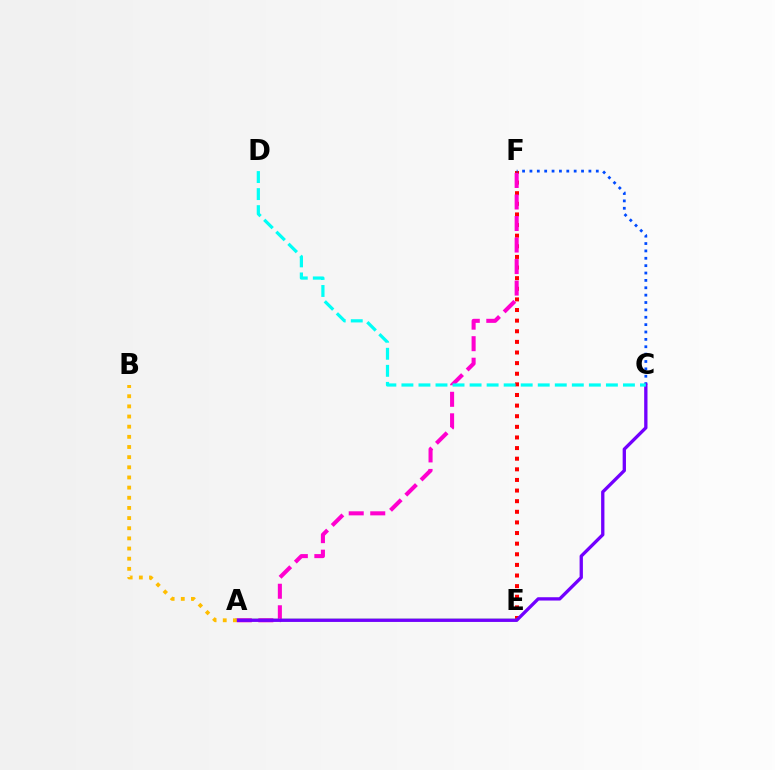{('E', 'F'): [{'color': '#ff0000', 'line_style': 'dotted', 'thickness': 2.89}], ('A', 'E'): [{'color': '#00ff39', 'line_style': 'solid', 'thickness': 1.63}, {'color': '#84ff00', 'line_style': 'solid', 'thickness': 1.58}], ('A', 'F'): [{'color': '#ff00cf', 'line_style': 'dashed', 'thickness': 2.92}], ('C', 'F'): [{'color': '#004bff', 'line_style': 'dotted', 'thickness': 2.0}], ('A', 'C'): [{'color': '#7200ff', 'line_style': 'solid', 'thickness': 2.38}], ('A', 'B'): [{'color': '#ffbd00', 'line_style': 'dotted', 'thickness': 2.76}], ('C', 'D'): [{'color': '#00fff6', 'line_style': 'dashed', 'thickness': 2.31}]}